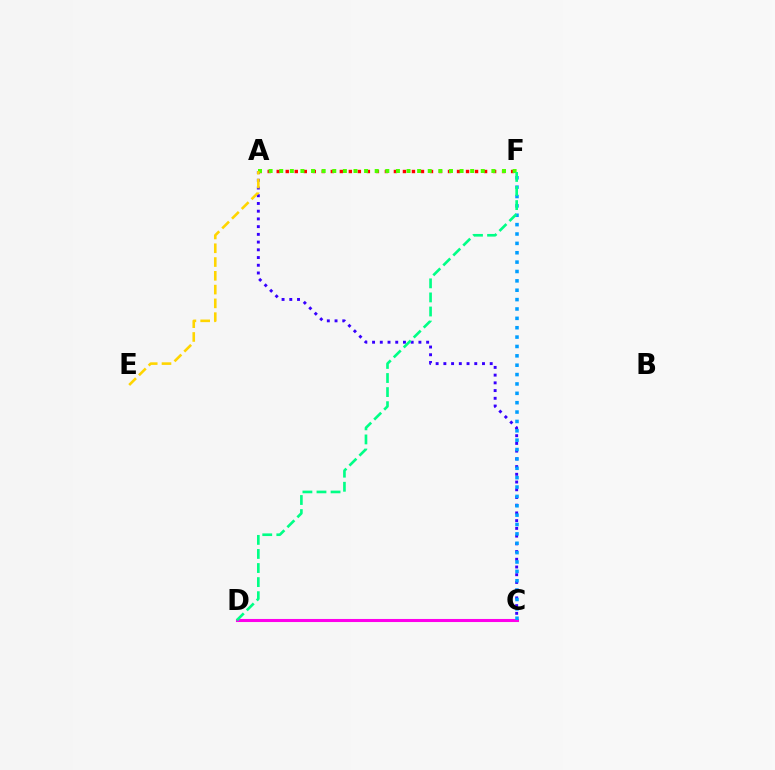{('A', 'C'): [{'color': '#3700ff', 'line_style': 'dotted', 'thickness': 2.1}], ('C', 'D'): [{'color': '#ff00ed', 'line_style': 'solid', 'thickness': 2.21}], ('A', 'F'): [{'color': '#ff0000', 'line_style': 'dotted', 'thickness': 2.45}, {'color': '#4fff00', 'line_style': 'dotted', 'thickness': 2.88}], ('C', 'F'): [{'color': '#009eff', 'line_style': 'dotted', 'thickness': 2.55}], ('D', 'F'): [{'color': '#00ff86', 'line_style': 'dashed', 'thickness': 1.91}], ('A', 'E'): [{'color': '#ffd500', 'line_style': 'dashed', 'thickness': 1.87}]}